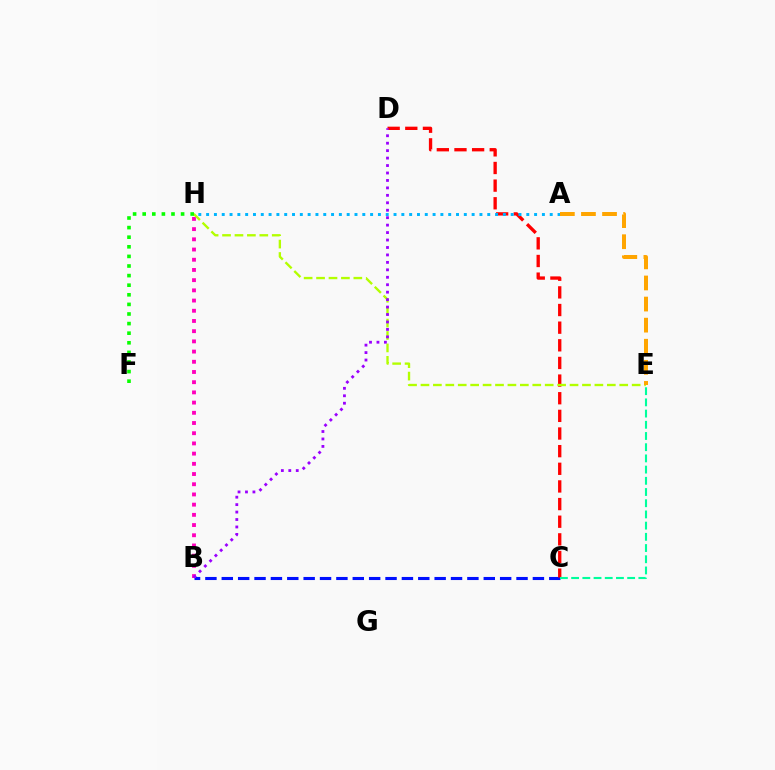{('B', 'C'): [{'color': '#0010ff', 'line_style': 'dashed', 'thickness': 2.22}], ('C', 'D'): [{'color': '#ff0000', 'line_style': 'dashed', 'thickness': 2.4}], ('C', 'E'): [{'color': '#00ff9d', 'line_style': 'dashed', 'thickness': 1.52}], ('B', 'H'): [{'color': '#ff00bd', 'line_style': 'dotted', 'thickness': 2.77}], ('A', 'H'): [{'color': '#00b5ff', 'line_style': 'dotted', 'thickness': 2.12}], ('E', 'H'): [{'color': '#b3ff00', 'line_style': 'dashed', 'thickness': 1.69}], ('B', 'D'): [{'color': '#9b00ff', 'line_style': 'dotted', 'thickness': 2.02}], ('A', 'E'): [{'color': '#ffa500', 'line_style': 'dashed', 'thickness': 2.86}], ('F', 'H'): [{'color': '#08ff00', 'line_style': 'dotted', 'thickness': 2.61}]}